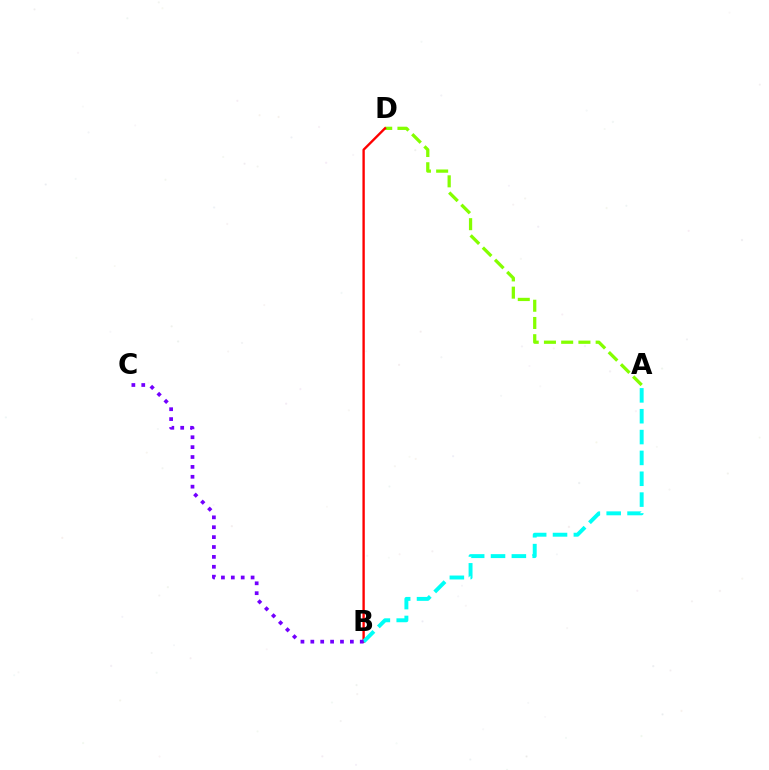{('A', 'D'): [{'color': '#84ff00', 'line_style': 'dashed', 'thickness': 2.34}], ('B', 'D'): [{'color': '#ff0000', 'line_style': 'solid', 'thickness': 1.7}], ('A', 'B'): [{'color': '#00fff6', 'line_style': 'dashed', 'thickness': 2.83}], ('B', 'C'): [{'color': '#7200ff', 'line_style': 'dotted', 'thickness': 2.69}]}